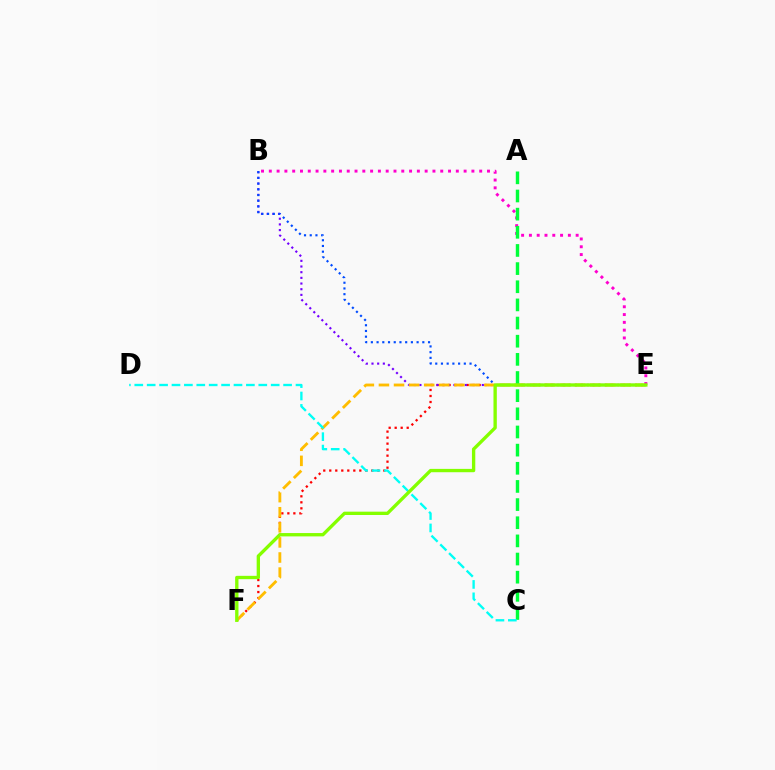{('E', 'F'): [{'color': '#ff0000', 'line_style': 'dotted', 'thickness': 1.63}, {'color': '#ffbd00', 'line_style': 'dashed', 'thickness': 2.05}, {'color': '#84ff00', 'line_style': 'solid', 'thickness': 2.4}], ('B', 'E'): [{'color': '#7200ff', 'line_style': 'dotted', 'thickness': 1.54}, {'color': '#ff00cf', 'line_style': 'dotted', 'thickness': 2.12}, {'color': '#004bff', 'line_style': 'dotted', 'thickness': 1.55}], ('A', 'C'): [{'color': '#00ff39', 'line_style': 'dashed', 'thickness': 2.47}], ('C', 'D'): [{'color': '#00fff6', 'line_style': 'dashed', 'thickness': 1.68}]}